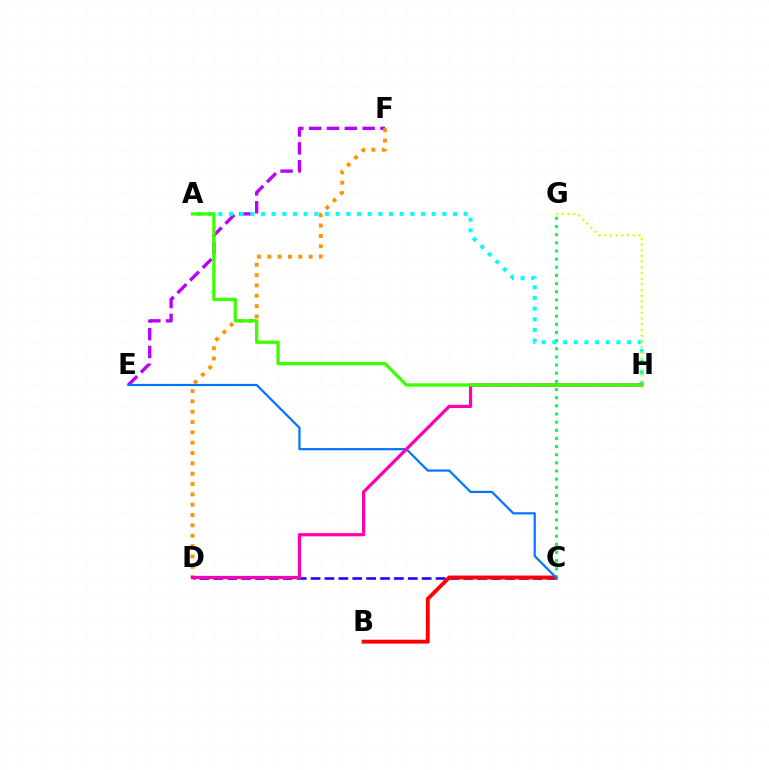{('C', 'D'): [{'color': '#2500ff', 'line_style': 'dashed', 'thickness': 1.89}], ('E', 'F'): [{'color': '#b900ff', 'line_style': 'dashed', 'thickness': 2.42}], ('A', 'H'): [{'color': '#00fff6', 'line_style': 'dotted', 'thickness': 2.9}, {'color': '#3dff00', 'line_style': 'solid', 'thickness': 2.38}], ('B', 'C'): [{'color': '#ff0000', 'line_style': 'solid', 'thickness': 2.81}], ('D', 'F'): [{'color': '#ff9400', 'line_style': 'dotted', 'thickness': 2.81}], ('C', 'G'): [{'color': '#00ff5c', 'line_style': 'dotted', 'thickness': 2.21}], ('G', 'H'): [{'color': '#d1ff00', 'line_style': 'dotted', 'thickness': 1.55}], ('C', 'E'): [{'color': '#0074ff', 'line_style': 'solid', 'thickness': 1.58}], ('D', 'H'): [{'color': '#ff00ac', 'line_style': 'solid', 'thickness': 2.32}]}